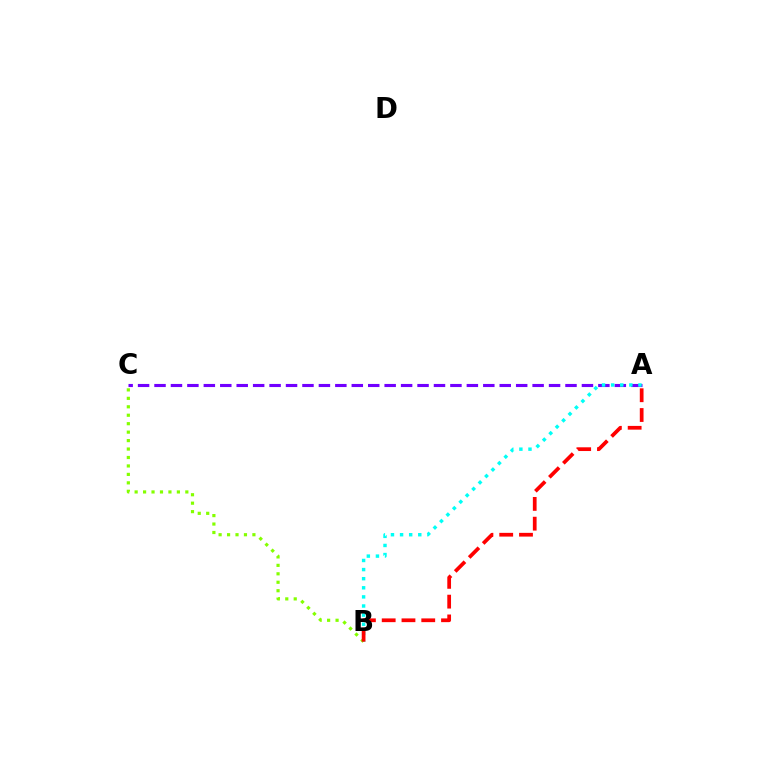{('A', 'C'): [{'color': '#7200ff', 'line_style': 'dashed', 'thickness': 2.23}], ('A', 'B'): [{'color': '#00fff6', 'line_style': 'dotted', 'thickness': 2.47}, {'color': '#ff0000', 'line_style': 'dashed', 'thickness': 2.69}], ('B', 'C'): [{'color': '#84ff00', 'line_style': 'dotted', 'thickness': 2.3}]}